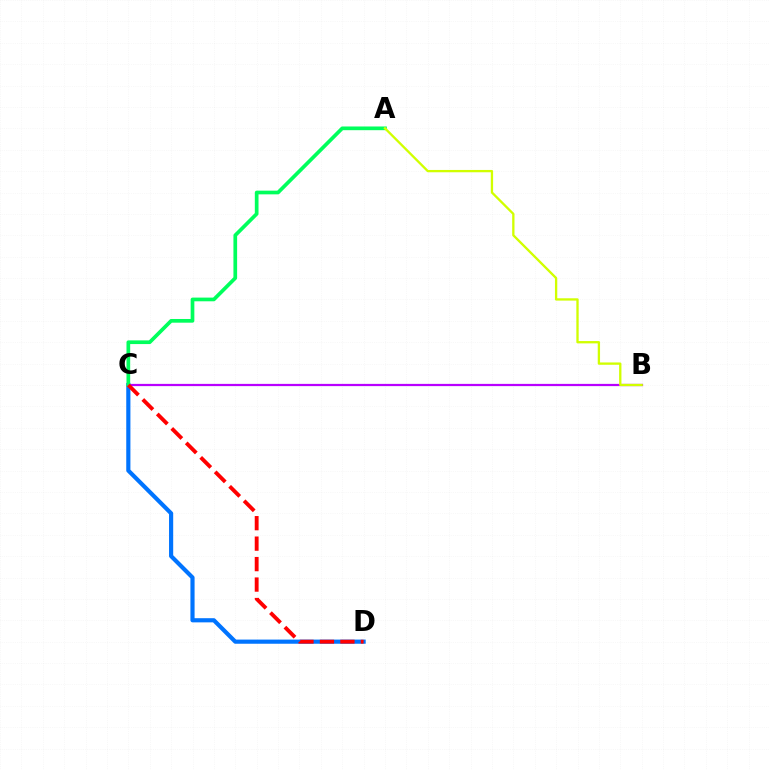{('C', 'D'): [{'color': '#0074ff', 'line_style': 'solid', 'thickness': 3.0}, {'color': '#ff0000', 'line_style': 'dashed', 'thickness': 2.78}], ('B', 'C'): [{'color': '#b900ff', 'line_style': 'solid', 'thickness': 1.61}], ('A', 'C'): [{'color': '#00ff5c', 'line_style': 'solid', 'thickness': 2.66}], ('A', 'B'): [{'color': '#d1ff00', 'line_style': 'solid', 'thickness': 1.67}]}